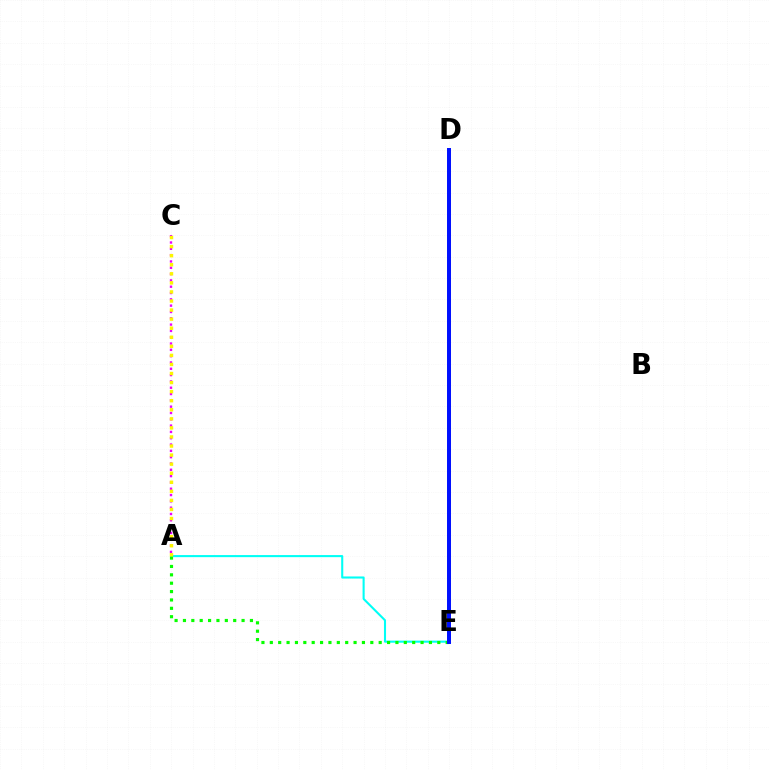{('A', 'E'): [{'color': '#00fff6', 'line_style': 'solid', 'thickness': 1.5}, {'color': '#08ff00', 'line_style': 'dotted', 'thickness': 2.28}], ('D', 'E'): [{'color': '#ff0000', 'line_style': 'dotted', 'thickness': 2.03}, {'color': '#0010ff', 'line_style': 'solid', 'thickness': 2.87}], ('A', 'C'): [{'color': '#ee00ff', 'line_style': 'dotted', 'thickness': 1.72}, {'color': '#fcf500', 'line_style': 'dotted', 'thickness': 2.46}]}